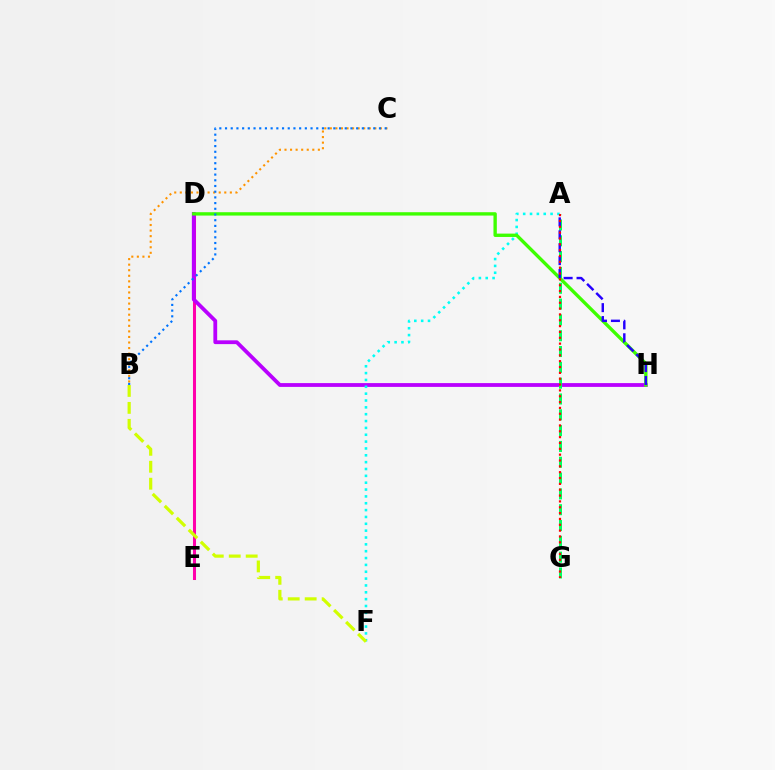{('B', 'C'): [{'color': '#ff9400', 'line_style': 'dotted', 'thickness': 1.51}, {'color': '#0074ff', 'line_style': 'dotted', 'thickness': 1.55}], ('D', 'E'): [{'color': '#ff00ac', 'line_style': 'solid', 'thickness': 2.18}], ('D', 'H'): [{'color': '#b900ff', 'line_style': 'solid', 'thickness': 2.73}, {'color': '#3dff00', 'line_style': 'solid', 'thickness': 2.41}], ('A', 'G'): [{'color': '#00ff5c', 'line_style': 'dashed', 'thickness': 2.15}, {'color': '#ff0000', 'line_style': 'dotted', 'thickness': 1.59}], ('A', 'F'): [{'color': '#00fff6', 'line_style': 'dotted', 'thickness': 1.86}], ('B', 'F'): [{'color': '#d1ff00', 'line_style': 'dashed', 'thickness': 2.3}], ('A', 'H'): [{'color': '#2500ff', 'line_style': 'dashed', 'thickness': 1.75}]}